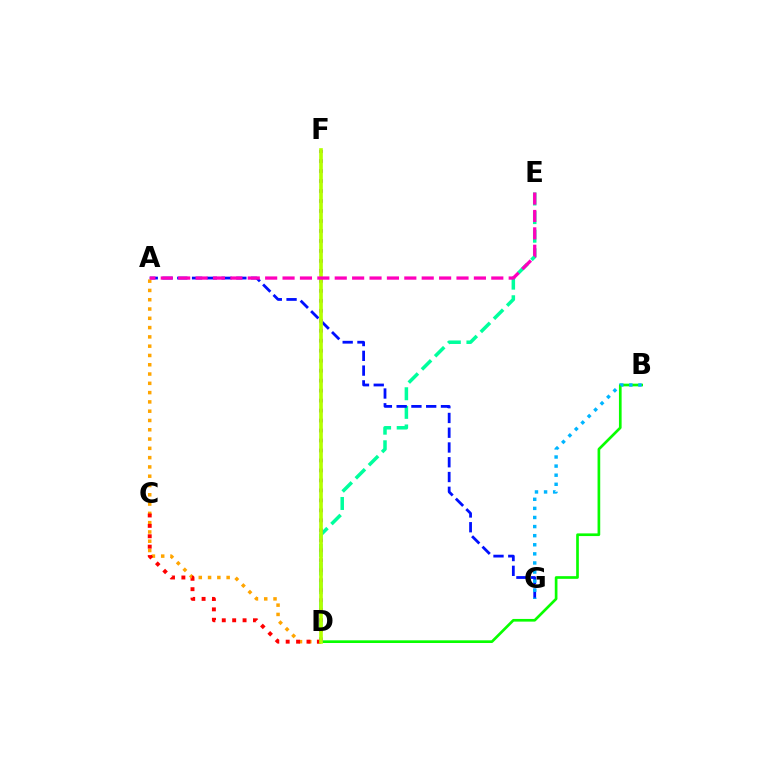{('D', 'E'): [{'color': '#00ff9d', 'line_style': 'dashed', 'thickness': 2.53}], ('A', 'G'): [{'color': '#0010ff', 'line_style': 'dashed', 'thickness': 2.01}], ('B', 'D'): [{'color': '#08ff00', 'line_style': 'solid', 'thickness': 1.93}], ('A', 'D'): [{'color': '#ffa500', 'line_style': 'dotted', 'thickness': 2.52}], ('D', 'F'): [{'color': '#9b00ff', 'line_style': 'dotted', 'thickness': 2.71}, {'color': '#b3ff00', 'line_style': 'solid', 'thickness': 2.62}], ('C', 'D'): [{'color': '#ff0000', 'line_style': 'dotted', 'thickness': 2.82}], ('B', 'G'): [{'color': '#00b5ff', 'line_style': 'dotted', 'thickness': 2.47}], ('A', 'E'): [{'color': '#ff00bd', 'line_style': 'dashed', 'thickness': 2.36}]}